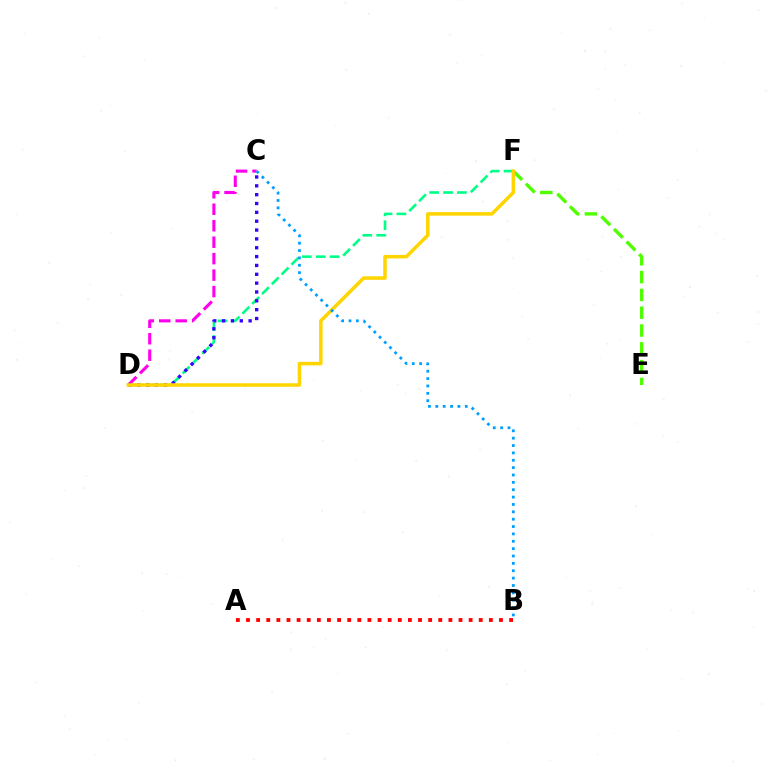{('D', 'F'): [{'color': '#00ff86', 'line_style': 'dashed', 'thickness': 1.88}, {'color': '#ffd500', 'line_style': 'solid', 'thickness': 2.53}], ('E', 'F'): [{'color': '#4fff00', 'line_style': 'dashed', 'thickness': 2.42}], ('A', 'B'): [{'color': '#ff0000', 'line_style': 'dotted', 'thickness': 2.75}], ('C', 'D'): [{'color': '#ff00ed', 'line_style': 'dashed', 'thickness': 2.24}, {'color': '#3700ff', 'line_style': 'dotted', 'thickness': 2.4}], ('B', 'C'): [{'color': '#009eff', 'line_style': 'dotted', 'thickness': 2.0}]}